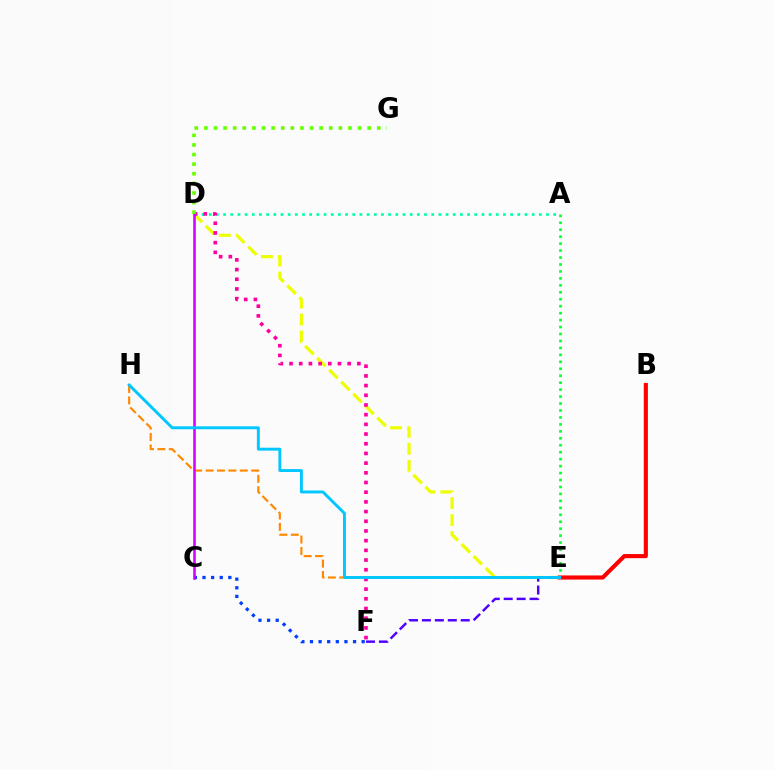{('A', 'E'): [{'color': '#00ff27', 'line_style': 'dotted', 'thickness': 1.89}], ('E', 'H'): [{'color': '#ff8800', 'line_style': 'dashed', 'thickness': 1.55}, {'color': '#00c7ff', 'line_style': 'solid', 'thickness': 2.1}], ('D', 'E'): [{'color': '#eeff00', 'line_style': 'dashed', 'thickness': 2.3}], ('E', 'F'): [{'color': '#4f00ff', 'line_style': 'dashed', 'thickness': 1.76}], ('A', 'D'): [{'color': '#00ffaf', 'line_style': 'dotted', 'thickness': 1.95}], ('B', 'E'): [{'color': '#ff0000', 'line_style': 'solid', 'thickness': 2.96}], ('C', 'F'): [{'color': '#003fff', 'line_style': 'dotted', 'thickness': 2.34}], ('D', 'F'): [{'color': '#ff00a0', 'line_style': 'dotted', 'thickness': 2.63}], ('C', 'D'): [{'color': '#d600ff', 'line_style': 'solid', 'thickness': 1.86}], ('D', 'G'): [{'color': '#66ff00', 'line_style': 'dotted', 'thickness': 2.61}]}